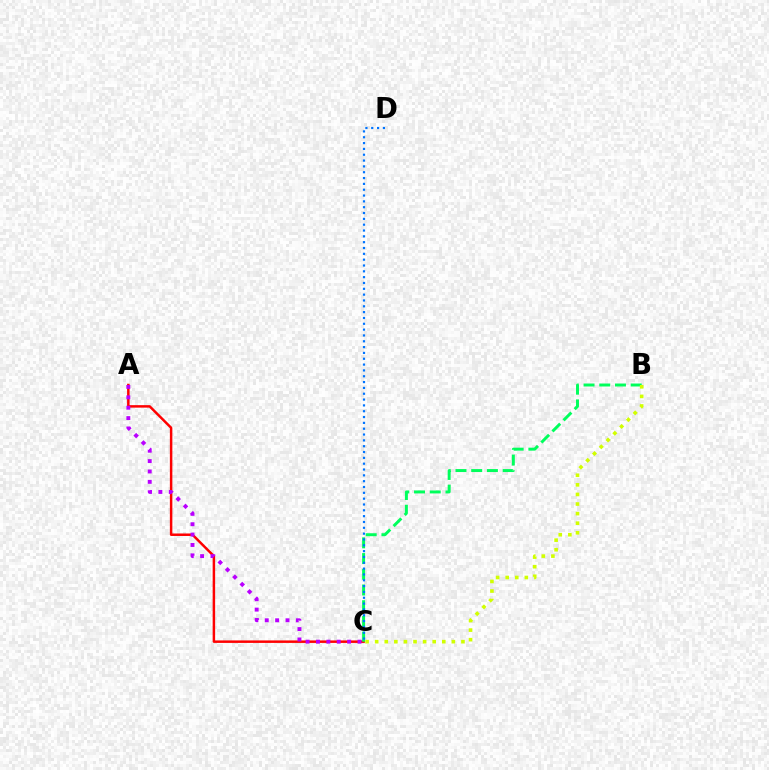{('A', 'C'): [{'color': '#ff0000', 'line_style': 'solid', 'thickness': 1.79}, {'color': '#b900ff', 'line_style': 'dotted', 'thickness': 2.82}], ('B', 'C'): [{'color': '#00ff5c', 'line_style': 'dashed', 'thickness': 2.13}, {'color': '#d1ff00', 'line_style': 'dotted', 'thickness': 2.6}], ('C', 'D'): [{'color': '#0074ff', 'line_style': 'dotted', 'thickness': 1.58}]}